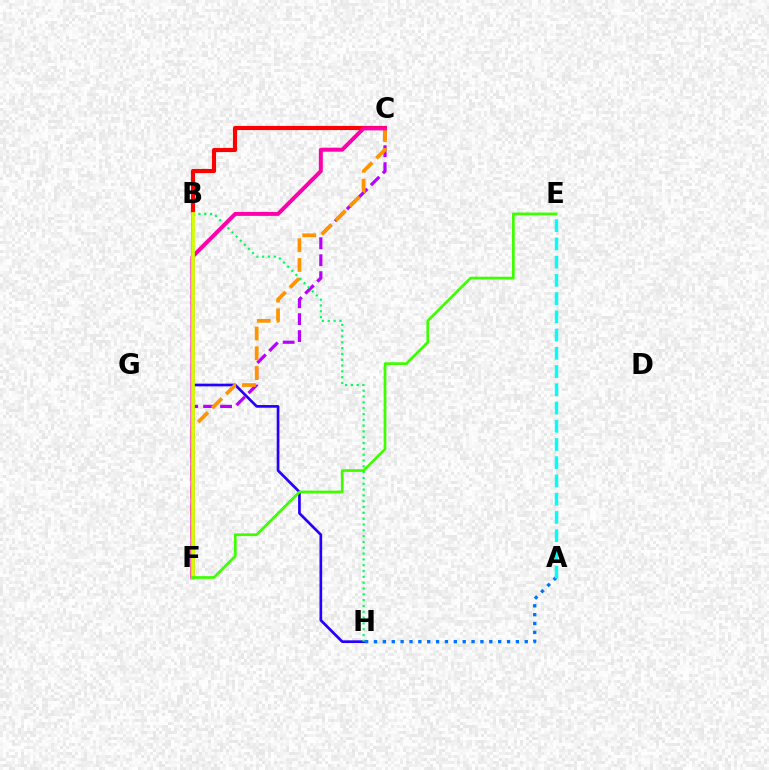{('B', 'H'): [{'color': '#2500ff', 'line_style': 'solid', 'thickness': 1.93}, {'color': '#00ff5c', 'line_style': 'dotted', 'thickness': 1.58}], ('B', 'C'): [{'color': '#ff0000', 'line_style': 'solid', 'thickness': 2.98}], ('A', 'H'): [{'color': '#0074ff', 'line_style': 'dotted', 'thickness': 2.41}], ('C', 'F'): [{'color': '#b900ff', 'line_style': 'dashed', 'thickness': 2.3}, {'color': '#ff9400', 'line_style': 'dashed', 'thickness': 2.68}, {'color': '#ff00ac', 'line_style': 'solid', 'thickness': 2.85}], ('A', 'E'): [{'color': '#00fff6', 'line_style': 'dashed', 'thickness': 2.48}], ('B', 'F'): [{'color': '#d1ff00', 'line_style': 'solid', 'thickness': 2.68}], ('E', 'F'): [{'color': '#3dff00', 'line_style': 'solid', 'thickness': 1.95}]}